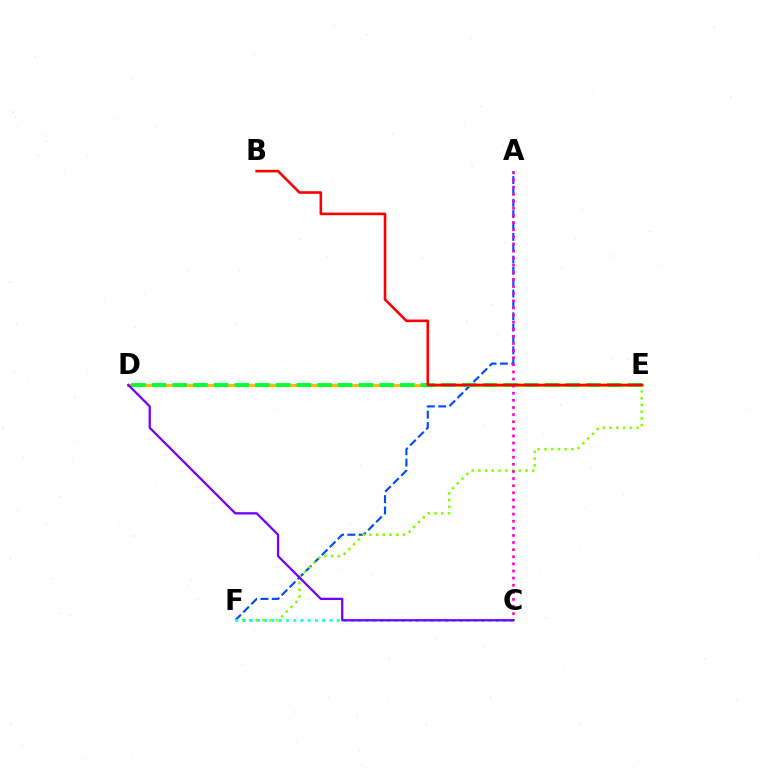{('D', 'E'): [{'color': '#ffbd00', 'line_style': 'solid', 'thickness': 2.29}, {'color': '#00ff39', 'line_style': 'dashed', 'thickness': 2.81}], ('A', 'F'): [{'color': '#004bff', 'line_style': 'dashed', 'thickness': 1.54}], ('E', 'F'): [{'color': '#84ff00', 'line_style': 'dotted', 'thickness': 1.83}], ('C', 'F'): [{'color': '#00fff6', 'line_style': 'dotted', 'thickness': 1.96}], ('A', 'C'): [{'color': '#ff00cf', 'line_style': 'dotted', 'thickness': 1.93}], ('B', 'E'): [{'color': '#ff0000', 'line_style': 'solid', 'thickness': 1.87}], ('C', 'D'): [{'color': '#7200ff', 'line_style': 'solid', 'thickness': 1.64}]}